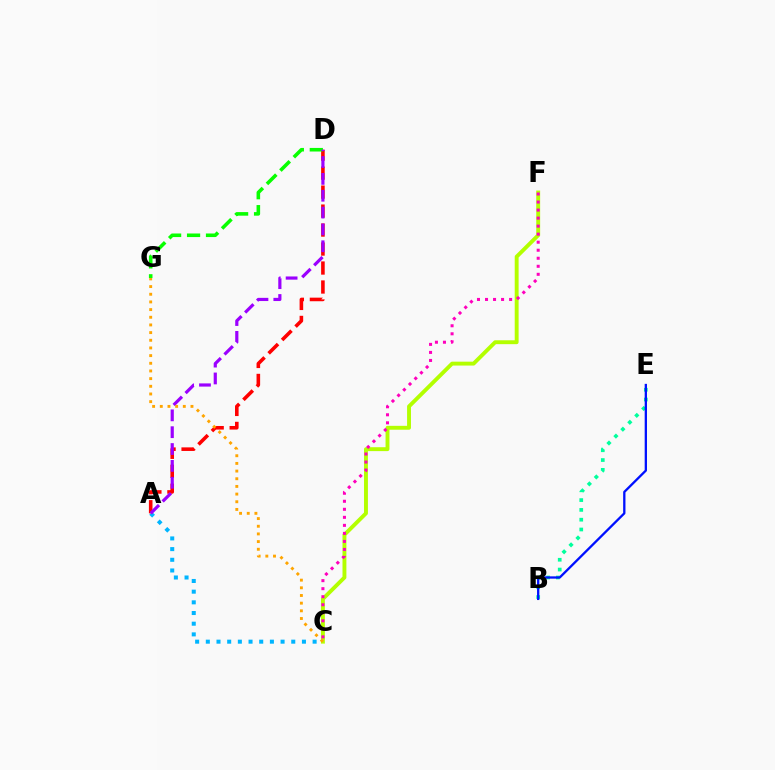{('A', 'C'): [{'color': '#00b5ff', 'line_style': 'dotted', 'thickness': 2.9}], ('B', 'E'): [{'color': '#00ff9d', 'line_style': 'dotted', 'thickness': 2.66}, {'color': '#0010ff', 'line_style': 'solid', 'thickness': 1.66}], ('A', 'D'): [{'color': '#ff0000', 'line_style': 'dashed', 'thickness': 2.58}, {'color': '#9b00ff', 'line_style': 'dashed', 'thickness': 2.29}], ('C', 'F'): [{'color': '#b3ff00', 'line_style': 'solid', 'thickness': 2.8}, {'color': '#ff00bd', 'line_style': 'dotted', 'thickness': 2.18}], ('D', 'G'): [{'color': '#08ff00', 'line_style': 'dashed', 'thickness': 2.57}], ('C', 'G'): [{'color': '#ffa500', 'line_style': 'dotted', 'thickness': 2.08}]}